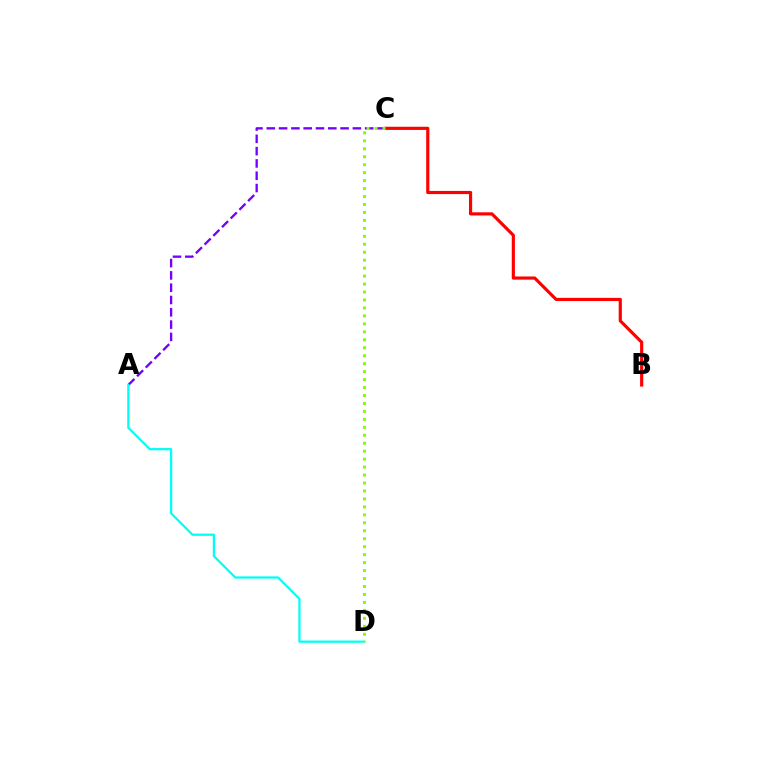{('B', 'C'): [{'color': '#ff0000', 'line_style': 'solid', 'thickness': 2.28}], ('A', 'C'): [{'color': '#7200ff', 'line_style': 'dashed', 'thickness': 1.67}], ('A', 'D'): [{'color': '#00fff6', 'line_style': 'solid', 'thickness': 1.62}], ('C', 'D'): [{'color': '#84ff00', 'line_style': 'dotted', 'thickness': 2.16}]}